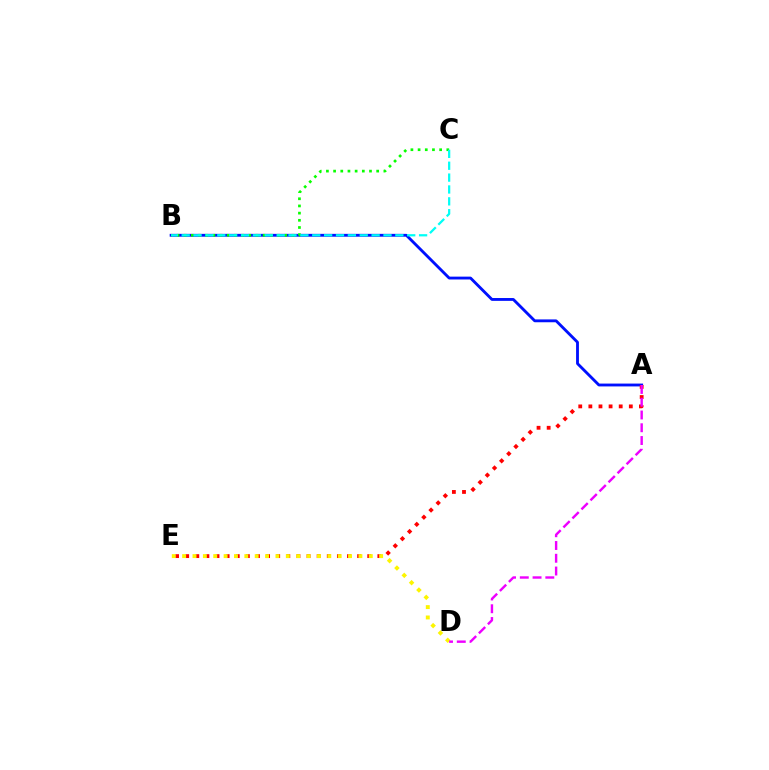{('A', 'B'): [{'color': '#0010ff', 'line_style': 'solid', 'thickness': 2.05}], ('A', 'E'): [{'color': '#ff0000', 'line_style': 'dotted', 'thickness': 2.75}], ('D', 'E'): [{'color': '#fcf500', 'line_style': 'dotted', 'thickness': 2.82}], ('A', 'D'): [{'color': '#ee00ff', 'line_style': 'dashed', 'thickness': 1.73}], ('B', 'C'): [{'color': '#08ff00', 'line_style': 'dotted', 'thickness': 1.95}, {'color': '#00fff6', 'line_style': 'dashed', 'thickness': 1.61}]}